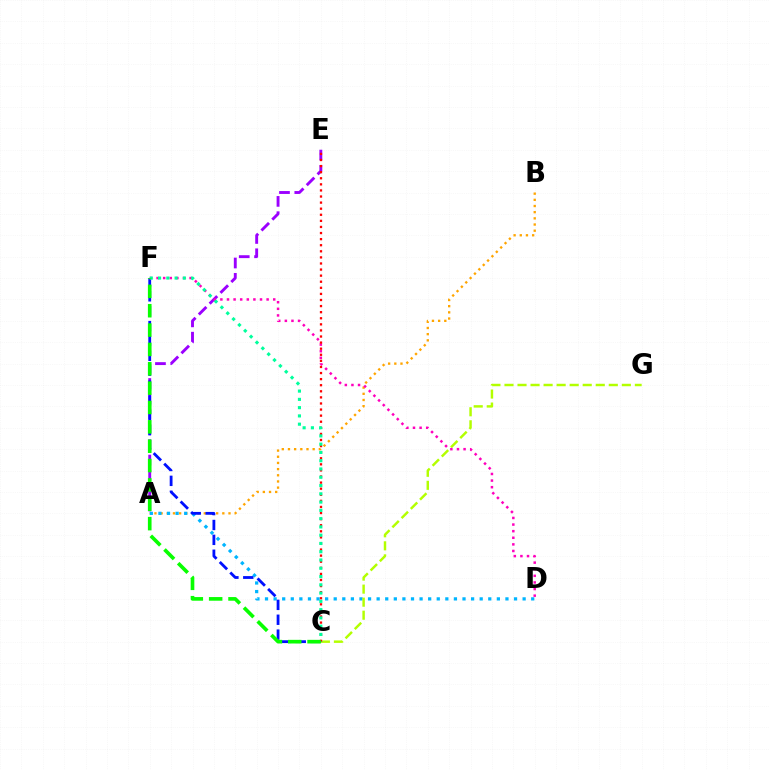{('A', 'E'): [{'color': '#9b00ff', 'line_style': 'dashed', 'thickness': 2.08}], ('A', 'B'): [{'color': '#ffa500', 'line_style': 'dotted', 'thickness': 1.68}], ('A', 'D'): [{'color': '#00b5ff', 'line_style': 'dotted', 'thickness': 2.33}], ('C', 'G'): [{'color': '#b3ff00', 'line_style': 'dashed', 'thickness': 1.77}], ('C', 'F'): [{'color': '#0010ff', 'line_style': 'dashed', 'thickness': 2.02}, {'color': '#00ff9d', 'line_style': 'dotted', 'thickness': 2.25}, {'color': '#08ff00', 'line_style': 'dashed', 'thickness': 2.63}], ('D', 'F'): [{'color': '#ff00bd', 'line_style': 'dotted', 'thickness': 1.79}], ('C', 'E'): [{'color': '#ff0000', 'line_style': 'dotted', 'thickness': 1.65}]}